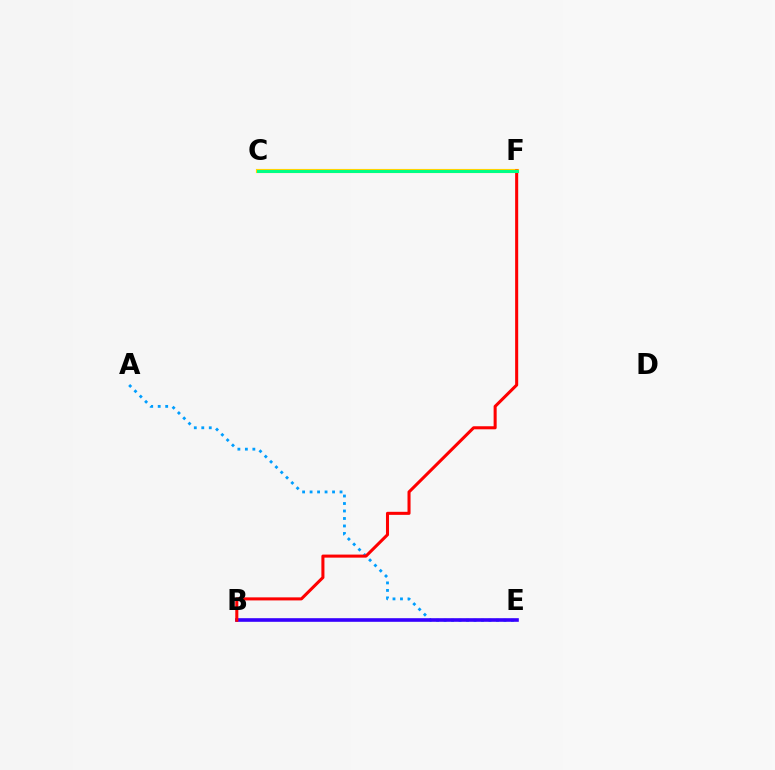{('C', 'F'): [{'color': '#4fff00', 'line_style': 'dotted', 'thickness': 2.04}, {'color': '#ff00ed', 'line_style': 'dotted', 'thickness': 1.73}, {'color': '#ffd500', 'line_style': 'solid', 'thickness': 2.98}, {'color': '#00ff86', 'line_style': 'solid', 'thickness': 2.17}], ('A', 'E'): [{'color': '#009eff', 'line_style': 'dotted', 'thickness': 2.03}], ('B', 'E'): [{'color': '#3700ff', 'line_style': 'solid', 'thickness': 2.6}], ('B', 'F'): [{'color': '#ff0000', 'line_style': 'solid', 'thickness': 2.2}]}